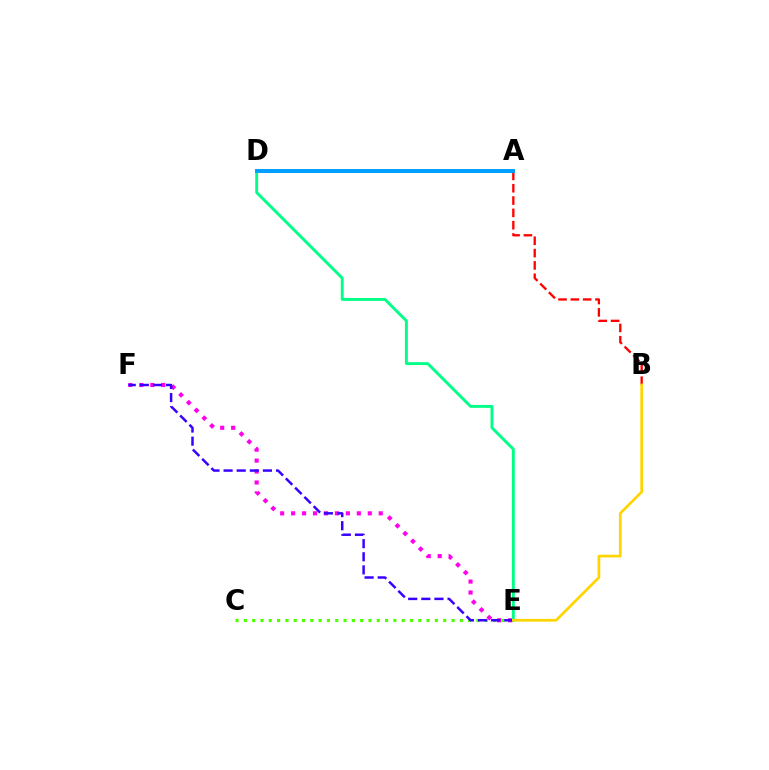{('C', 'E'): [{'color': '#4fff00', 'line_style': 'dotted', 'thickness': 2.26}], ('A', 'B'): [{'color': '#ff0000', 'line_style': 'dashed', 'thickness': 1.67}], ('E', 'F'): [{'color': '#ff00ed', 'line_style': 'dotted', 'thickness': 2.98}, {'color': '#3700ff', 'line_style': 'dashed', 'thickness': 1.78}], ('D', 'E'): [{'color': '#00ff86', 'line_style': 'solid', 'thickness': 2.08}], ('A', 'D'): [{'color': '#009eff', 'line_style': 'solid', 'thickness': 2.84}], ('B', 'E'): [{'color': '#ffd500', 'line_style': 'solid', 'thickness': 1.95}]}